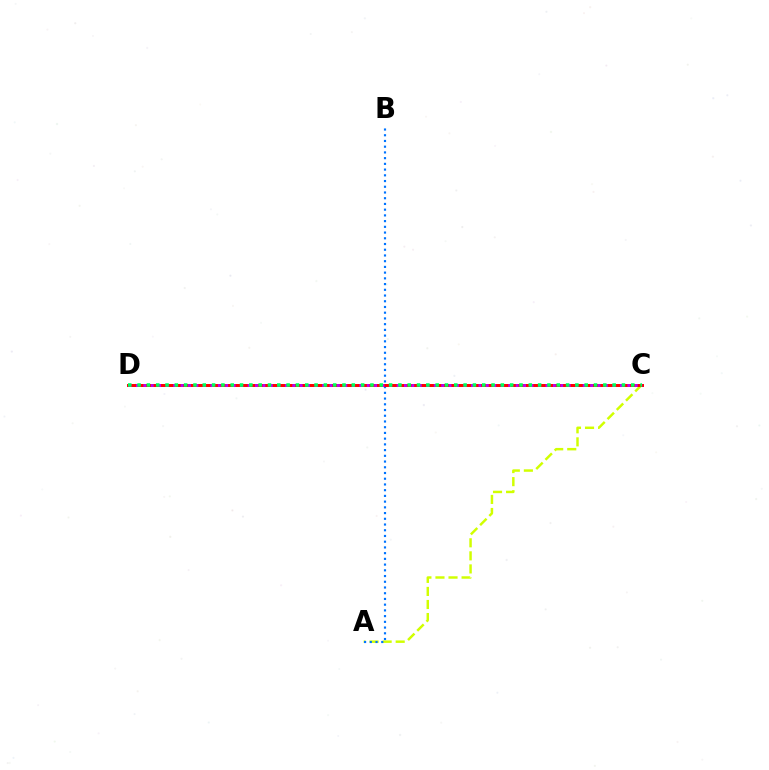{('A', 'C'): [{'color': '#d1ff00', 'line_style': 'dashed', 'thickness': 1.77}], ('A', 'B'): [{'color': '#0074ff', 'line_style': 'dotted', 'thickness': 1.56}], ('C', 'D'): [{'color': '#ff0000', 'line_style': 'solid', 'thickness': 2.14}, {'color': '#b900ff', 'line_style': 'dotted', 'thickness': 2.02}, {'color': '#00ff5c', 'line_style': 'dotted', 'thickness': 2.53}]}